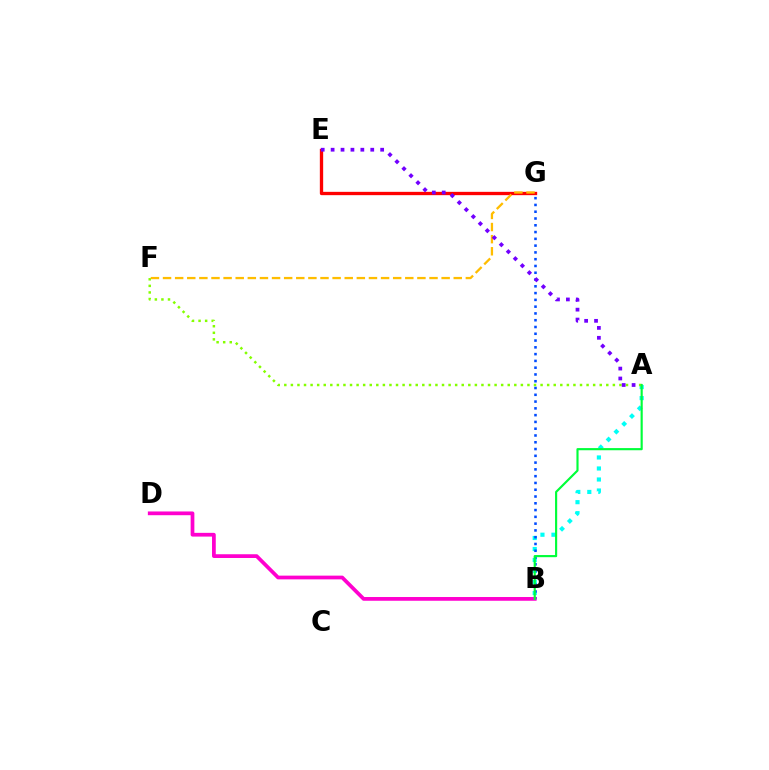{('E', 'G'): [{'color': '#ff0000', 'line_style': 'solid', 'thickness': 2.39}], ('A', 'B'): [{'color': '#00fff6', 'line_style': 'dotted', 'thickness': 2.99}, {'color': '#00ff39', 'line_style': 'solid', 'thickness': 1.55}], ('A', 'F'): [{'color': '#84ff00', 'line_style': 'dotted', 'thickness': 1.79}], ('B', 'G'): [{'color': '#004bff', 'line_style': 'dotted', 'thickness': 1.84}], ('F', 'G'): [{'color': '#ffbd00', 'line_style': 'dashed', 'thickness': 1.65}], ('B', 'D'): [{'color': '#ff00cf', 'line_style': 'solid', 'thickness': 2.69}], ('A', 'E'): [{'color': '#7200ff', 'line_style': 'dotted', 'thickness': 2.69}]}